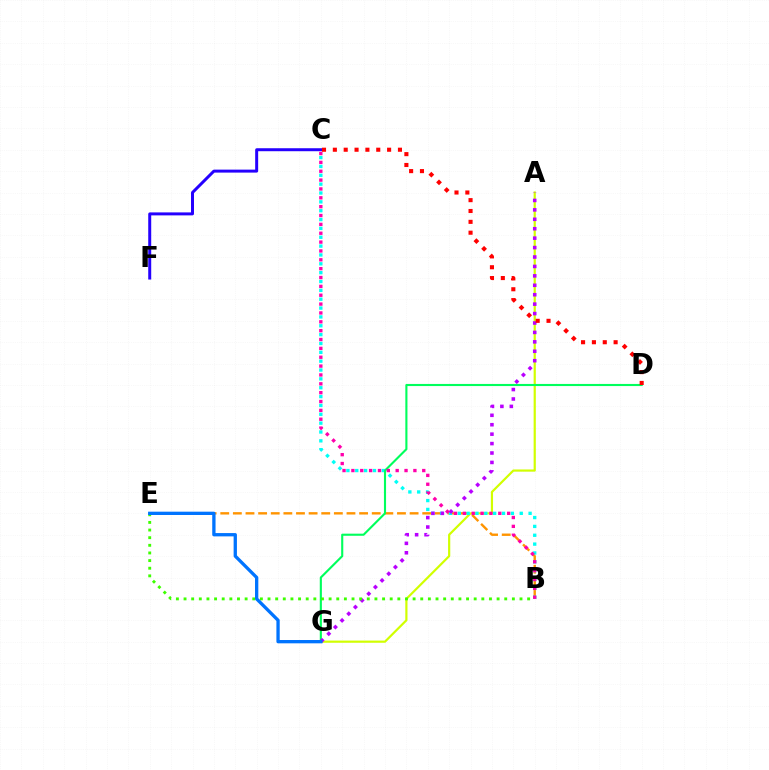{('B', 'E'): [{'color': '#ff9400', 'line_style': 'dashed', 'thickness': 1.71}, {'color': '#3dff00', 'line_style': 'dotted', 'thickness': 2.07}], ('A', 'G'): [{'color': '#d1ff00', 'line_style': 'solid', 'thickness': 1.58}, {'color': '#b900ff', 'line_style': 'dotted', 'thickness': 2.56}], ('B', 'C'): [{'color': '#00fff6', 'line_style': 'dotted', 'thickness': 2.4}, {'color': '#ff00ac', 'line_style': 'dotted', 'thickness': 2.41}], ('D', 'G'): [{'color': '#00ff5c', 'line_style': 'solid', 'thickness': 1.53}], ('C', 'F'): [{'color': '#2500ff', 'line_style': 'solid', 'thickness': 2.15}], ('E', 'G'): [{'color': '#0074ff', 'line_style': 'solid', 'thickness': 2.38}], ('C', 'D'): [{'color': '#ff0000', 'line_style': 'dotted', 'thickness': 2.95}]}